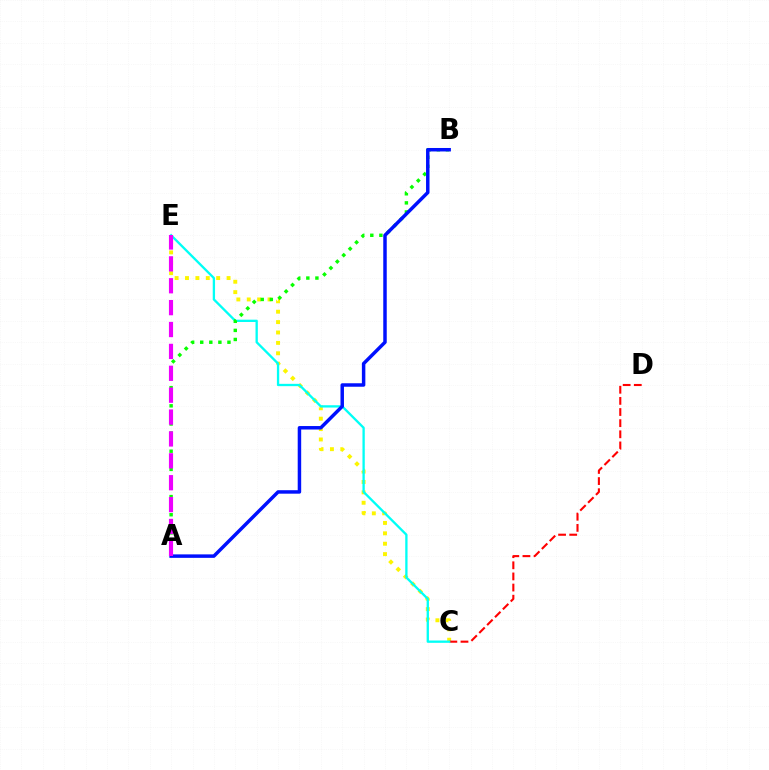{('C', 'E'): [{'color': '#fcf500', 'line_style': 'dotted', 'thickness': 2.82}, {'color': '#00fff6', 'line_style': 'solid', 'thickness': 1.67}], ('C', 'D'): [{'color': '#ff0000', 'line_style': 'dashed', 'thickness': 1.51}], ('A', 'B'): [{'color': '#08ff00', 'line_style': 'dotted', 'thickness': 2.47}, {'color': '#0010ff', 'line_style': 'solid', 'thickness': 2.5}], ('A', 'E'): [{'color': '#ee00ff', 'line_style': 'dashed', 'thickness': 2.97}]}